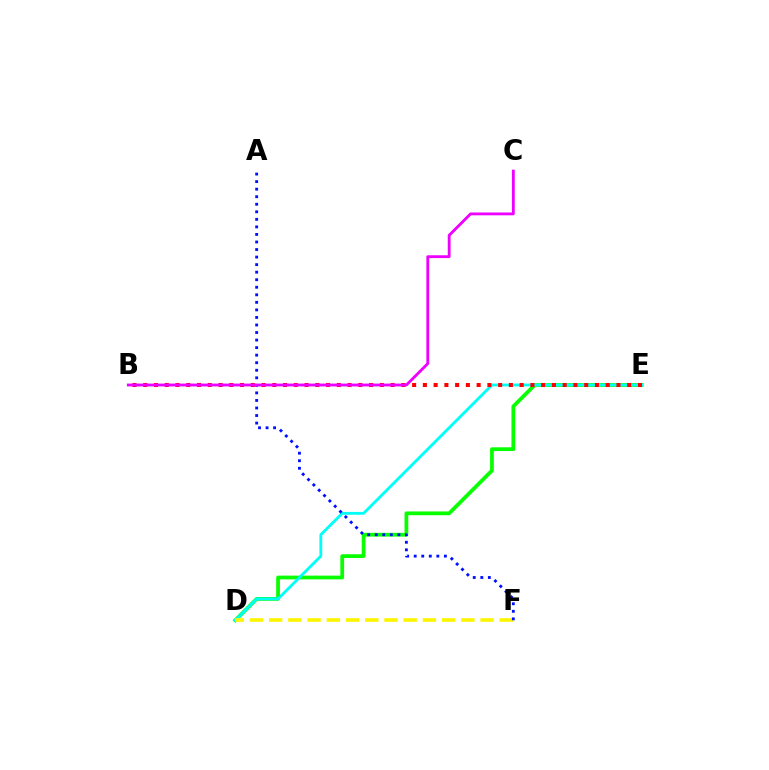{('D', 'E'): [{'color': '#08ff00', 'line_style': 'solid', 'thickness': 2.71}, {'color': '#00fff6', 'line_style': 'solid', 'thickness': 2.04}], ('B', 'E'): [{'color': '#ff0000', 'line_style': 'dotted', 'thickness': 2.92}], ('D', 'F'): [{'color': '#fcf500', 'line_style': 'dashed', 'thickness': 2.61}], ('A', 'F'): [{'color': '#0010ff', 'line_style': 'dotted', 'thickness': 2.05}], ('B', 'C'): [{'color': '#ee00ff', 'line_style': 'solid', 'thickness': 2.04}]}